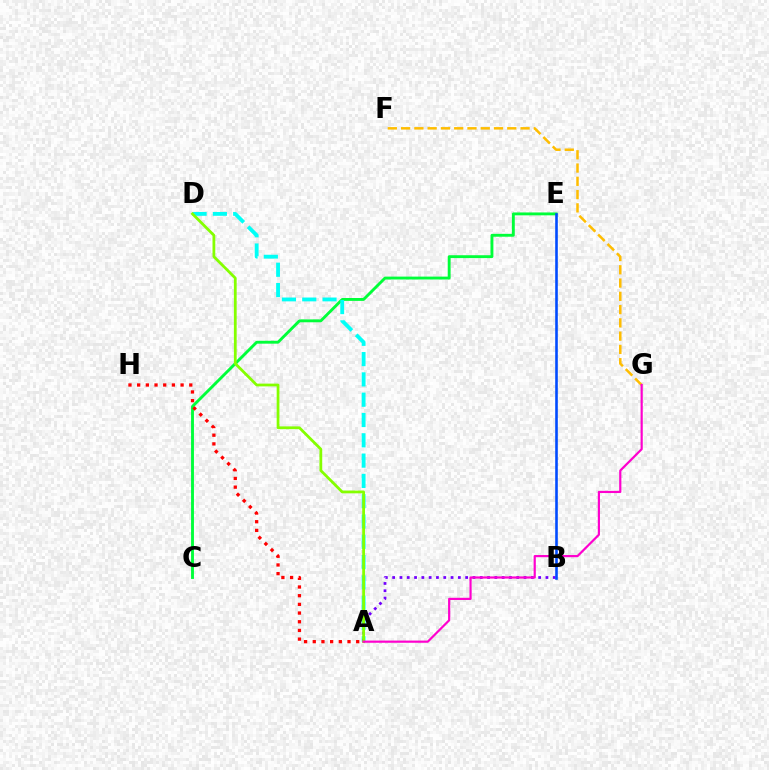{('C', 'E'): [{'color': '#00ff39', 'line_style': 'solid', 'thickness': 2.07}], ('A', 'D'): [{'color': '#00fff6', 'line_style': 'dashed', 'thickness': 2.76}, {'color': '#84ff00', 'line_style': 'solid', 'thickness': 1.99}], ('A', 'H'): [{'color': '#ff0000', 'line_style': 'dotted', 'thickness': 2.36}], ('A', 'B'): [{'color': '#7200ff', 'line_style': 'dotted', 'thickness': 1.98}], ('B', 'E'): [{'color': '#004bff', 'line_style': 'solid', 'thickness': 1.87}], ('F', 'G'): [{'color': '#ffbd00', 'line_style': 'dashed', 'thickness': 1.8}], ('A', 'G'): [{'color': '#ff00cf', 'line_style': 'solid', 'thickness': 1.57}]}